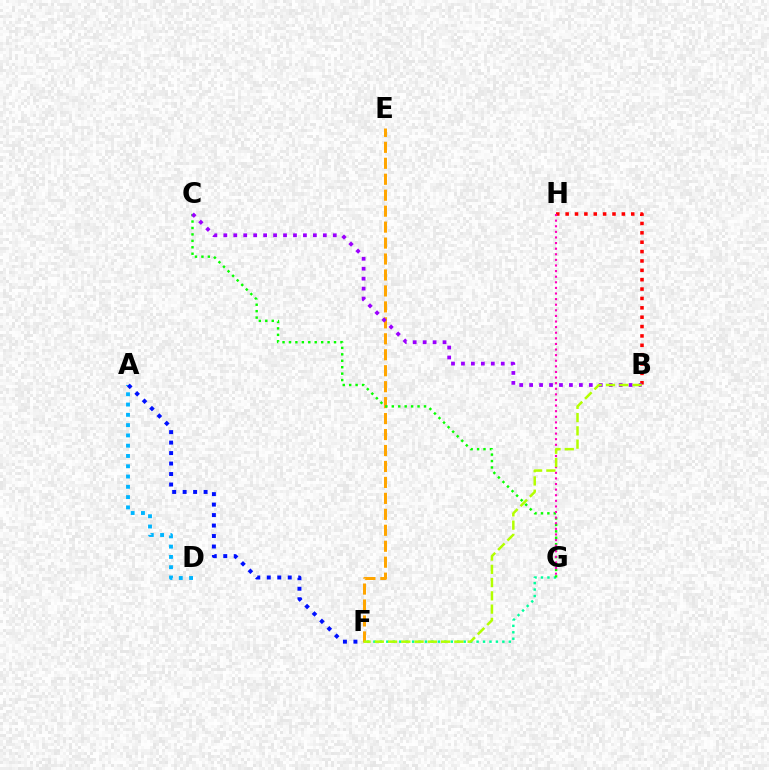{('F', 'G'): [{'color': '#00ff9d', 'line_style': 'dotted', 'thickness': 1.75}], ('B', 'H'): [{'color': '#ff0000', 'line_style': 'dotted', 'thickness': 2.55}], ('A', 'D'): [{'color': '#00b5ff', 'line_style': 'dotted', 'thickness': 2.79}], ('E', 'F'): [{'color': '#ffa500', 'line_style': 'dashed', 'thickness': 2.17}], ('C', 'G'): [{'color': '#08ff00', 'line_style': 'dotted', 'thickness': 1.75}], ('G', 'H'): [{'color': '#ff00bd', 'line_style': 'dotted', 'thickness': 1.52}], ('B', 'C'): [{'color': '#9b00ff', 'line_style': 'dotted', 'thickness': 2.7}], ('B', 'F'): [{'color': '#b3ff00', 'line_style': 'dashed', 'thickness': 1.8}], ('A', 'F'): [{'color': '#0010ff', 'line_style': 'dotted', 'thickness': 2.85}]}